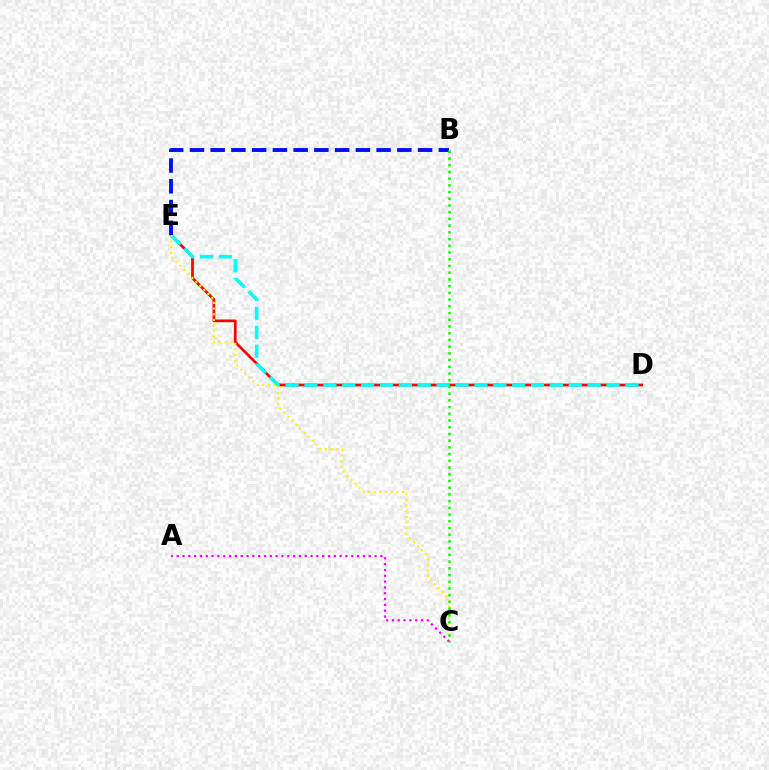{('D', 'E'): [{'color': '#ff0000', 'line_style': 'solid', 'thickness': 1.97}, {'color': '#00fff6', 'line_style': 'dashed', 'thickness': 2.56}], ('C', 'E'): [{'color': '#fcf500', 'line_style': 'dotted', 'thickness': 1.54}], ('A', 'C'): [{'color': '#ee00ff', 'line_style': 'dotted', 'thickness': 1.58}], ('B', 'E'): [{'color': '#0010ff', 'line_style': 'dashed', 'thickness': 2.82}], ('B', 'C'): [{'color': '#08ff00', 'line_style': 'dotted', 'thickness': 1.83}]}